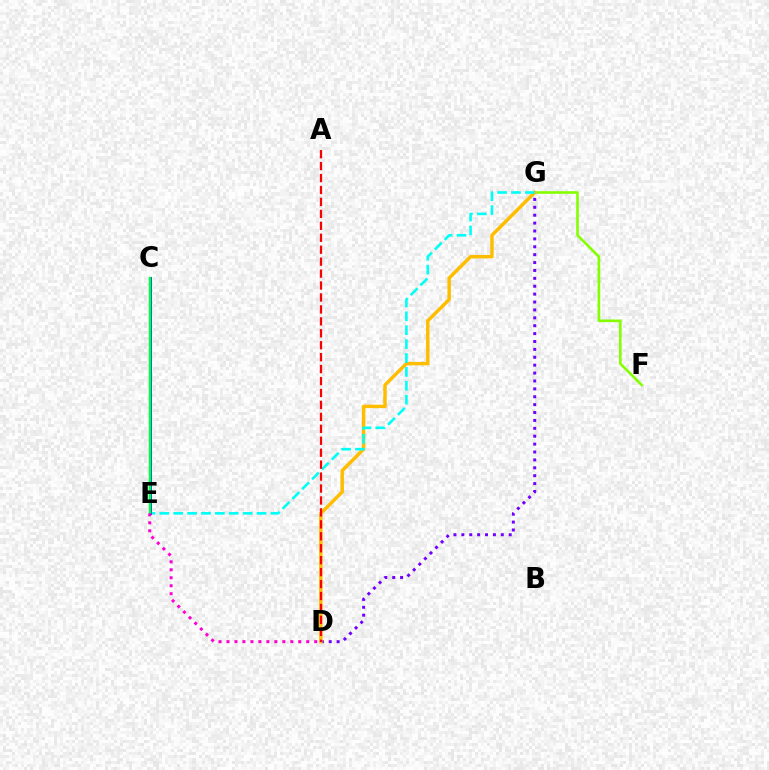{('D', 'G'): [{'color': '#7200ff', 'line_style': 'dotted', 'thickness': 2.14}, {'color': '#ffbd00', 'line_style': 'solid', 'thickness': 2.49}], ('F', 'G'): [{'color': '#84ff00', 'line_style': 'solid', 'thickness': 1.88}], ('E', 'G'): [{'color': '#00fff6', 'line_style': 'dashed', 'thickness': 1.89}], ('A', 'D'): [{'color': '#ff0000', 'line_style': 'dashed', 'thickness': 1.62}], ('C', 'E'): [{'color': '#004bff', 'line_style': 'solid', 'thickness': 2.14}, {'color': '#00ff39', 'line_style': 'solid', 'thickness': 1.8}], ('D', 'E'): [{'color': '#ff00cf', 'line_style': 'dotted', 'thickness': 2.17}]}